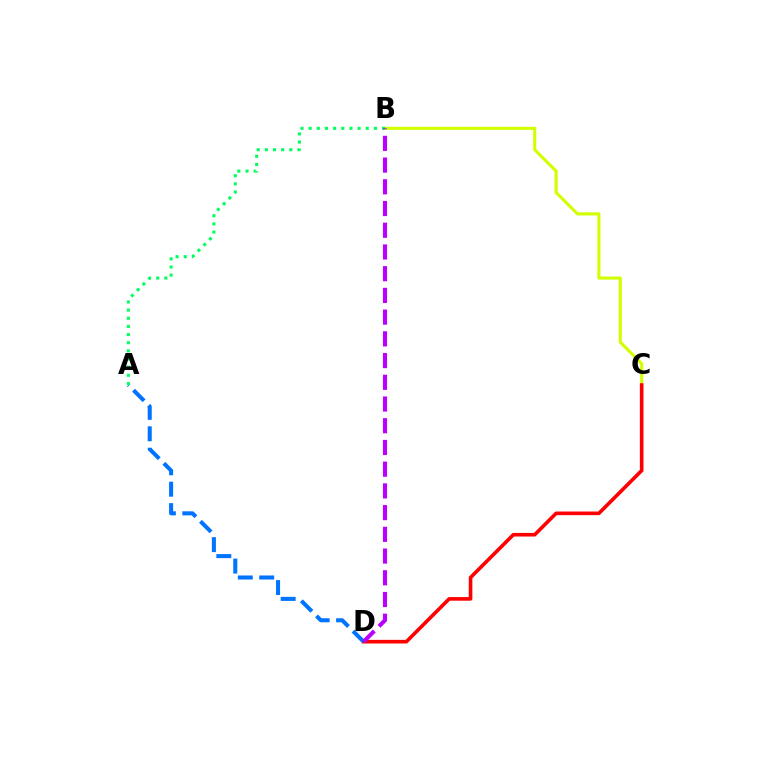{('B', 'C'): [{'color': '#d1ff00', 'line_style': 'solid', 'thickness': 2.23}], ('C', 'D'): [{'color': '#ff0000', 'line_style': 'solid', 'thickness': 2.6}], ('A', 'D'): [{'color': '#0074ff', 'line_style': 'dashed', 'thickness': 2.91}], ('A', 'B'): [{'color': '#00ff5c', 'line_style': 'dotted', 'thickness': 2.21}], ('B', 'D'): [{'color': '#b900ff', 'line_style': 'dashed', 'thickness': 2.95}]}